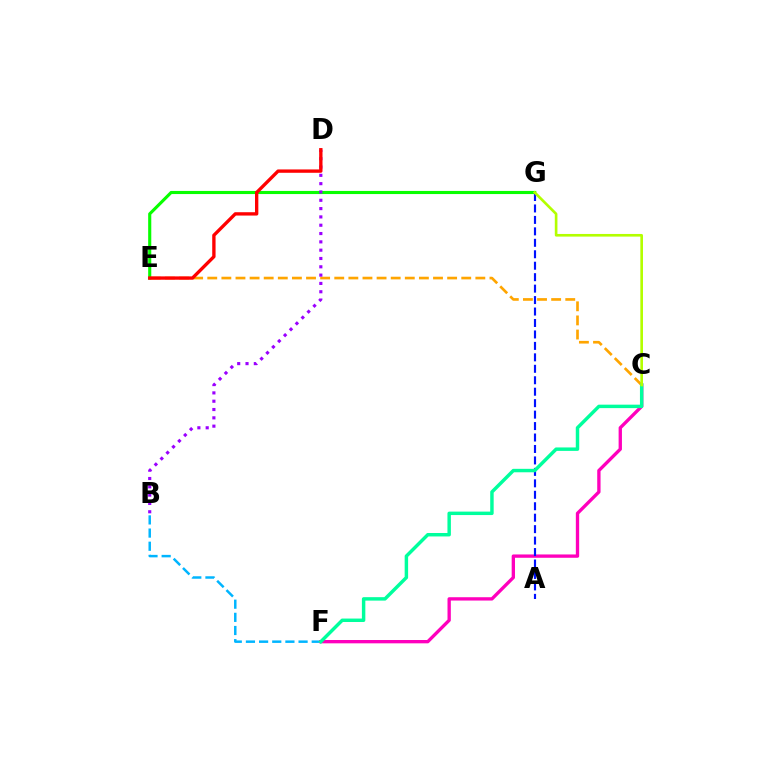{('B', 'F'): [{'color': '#00b5ff', 'line_style': 'dashed', 'thickness': 1.79}], ('C', 'F'): [{'color': '#ff00bd', 'line_style': 'solid', 'thickness': 2.4}, {'color': '#00ff9d', 'line_style': 'solid', 'thickness': 2.48}], ('E', 'G'): [{'color': '#08ff00', 'line_style': 'solid', 'thickness': 2.24}], ('C', 'E'): [{'color': '#ffa500', 'line_style': 'dashed', 'thickness': 1.92}], ('A', 'G'): [{'color': '#0010ff', 'line_style': 'dashed', 'thickness': 1.56}], ('B', 'D'): [{'color': '#9b00ff', 'line_style': 'dotted', 'thickness': 2.26}], ('D', 'E'): [{'color': '#ff0000', 'line_style': 'solid', 'thickness': 2.41}], ('C', 'G'): [{'color': '#b3ff00', 'line_style': 'solid', 'thickness': 1.9}]}